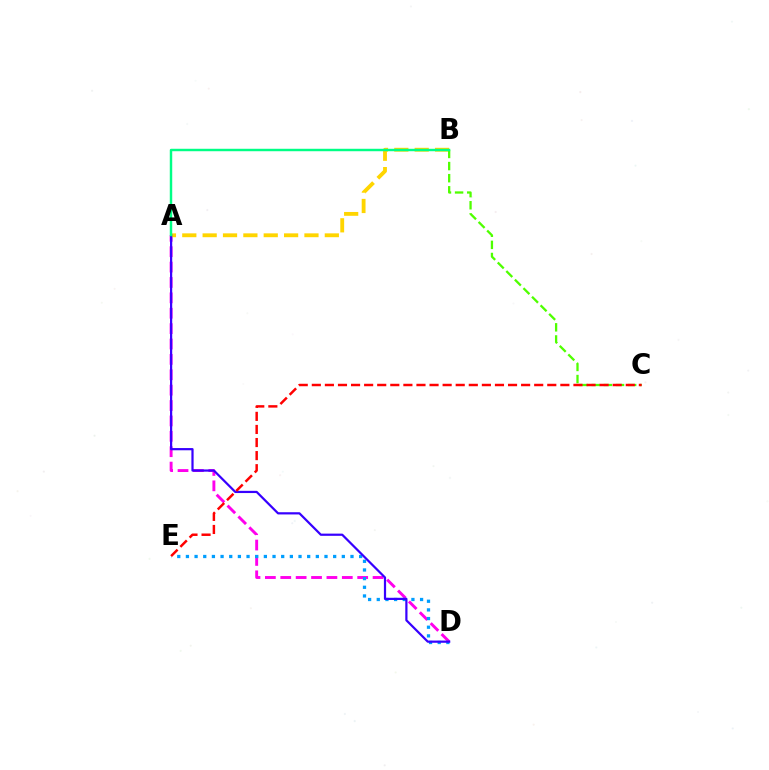{('A', 'D'): [{'color': '#ff00ed', 'line_style': 'dashed', 'thickness': 2.09}, {'color': '#3700ff', 'line_style': 'solid', 'thickness': 1.59}], ('A', 'B'): [{'color': '#ffd500', 'line_style': 'dashed', 'thickness': 2.77}, {'color': '#00ff86', 'line_style': 'solid', 'thickness': 1.76}], ('B', 'C'): [{'color': '#4fff00', 'line_style': 'dashed', 'thickness': 1.65}], ('D', 'E'): [{'color': '#009eff', 'line_style': 'dotted', 'thickness': 2.35}], ('C', 'E'): [{'color': '#ff0000', 'line_style': 'dashed', 'thickness': 1.78}]}